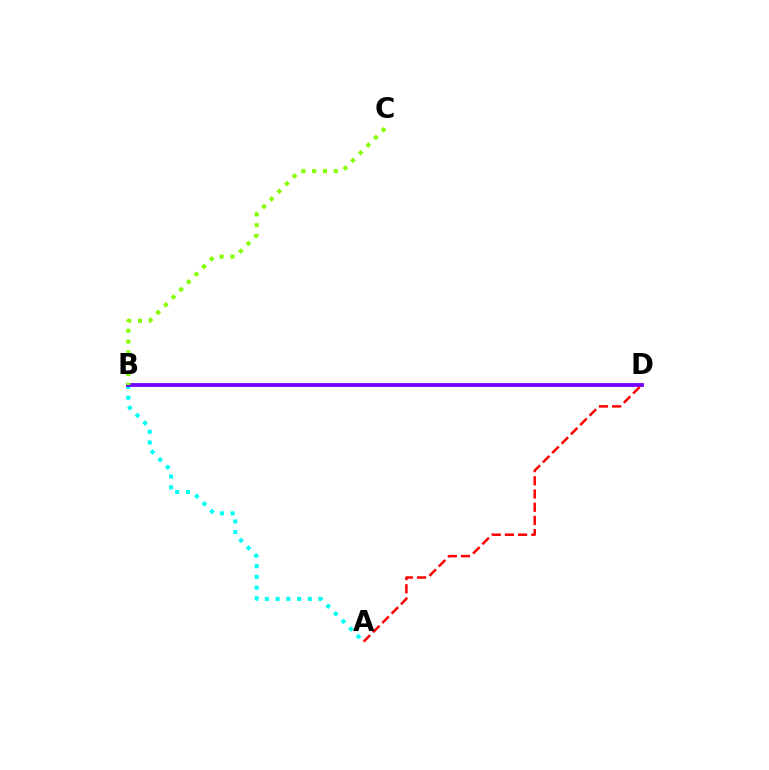{('A', 'B'): [{'color': '#00fff6', 'line_style': 'dotted', 'thickness': 2.91}], ('B', 'D'): [{'color': '#7200ff', 'line_style': 'solid', 'thickness': 2.74}], ('B', 'C'): [{'color': '#84ff00', 'line_style': 'dotted', 'thickness': 2.94}], ('A', 'D'): [{'color': '#ff0000', 'line_style': 'dashed', 'thickness': 1.79}]}